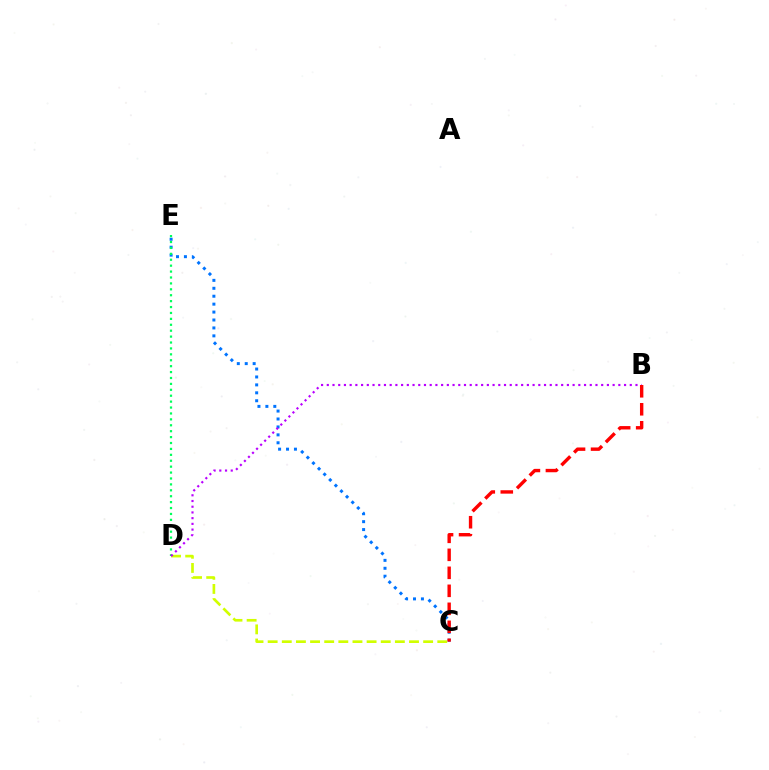{('C', 'E'): [{'color': '#0074ff', 'line_style': 'dotted', 'thickness': 2.15}], ('D', 'E'): [{'color': '#00ff5c', 'line_style': 'dotted', 'thickness': 1.61}], ('C', 'D'): [{'color': '#d1ff00', 'line_style': 'dashed', 'thickness': 1.92}], ('B', 'D'): [{'color': '#b900ff', 'line_style': 'dotted', 'thickness': 1.55}], ('B', 'C'): [{'color': '#ff0000', 'line_style': 'dashed', 'thickness': 2.44}]}